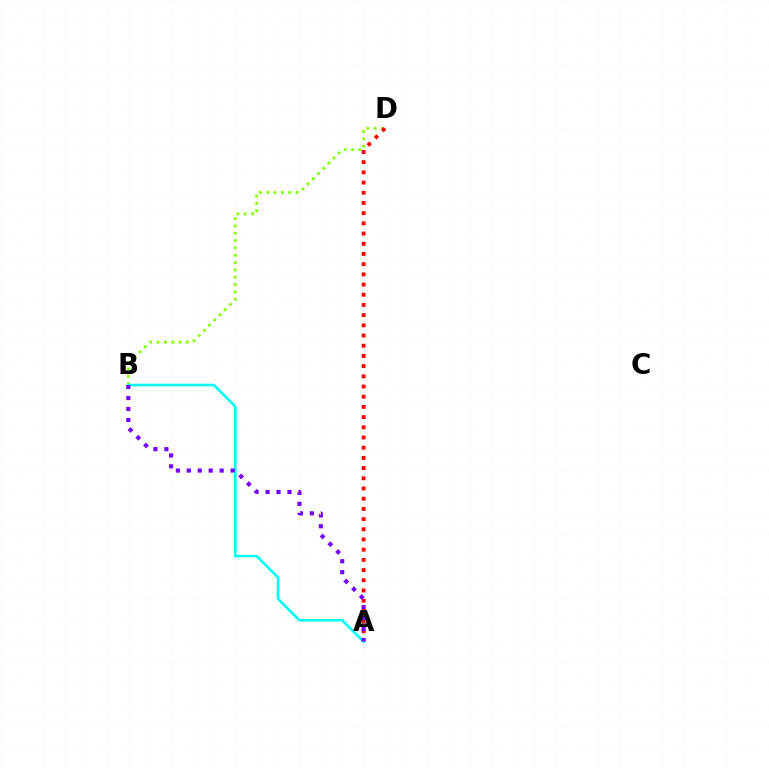{('B', 'D'): [{'color': '#84ff00', 'line_style': 'dotted', 'thickness': 1.99}], ('A', 'D'): [{'color': '#ff0000', 'line_style': 'dotted', 'thickness': 2.77}], ('A', 'B'): [{'color': '#00fff6', 'line_style': 'solid', 'thickness': 1.87}, {'color': '#7200ff', 'line_style': 'dotted', 'thickness': 2.98}]}